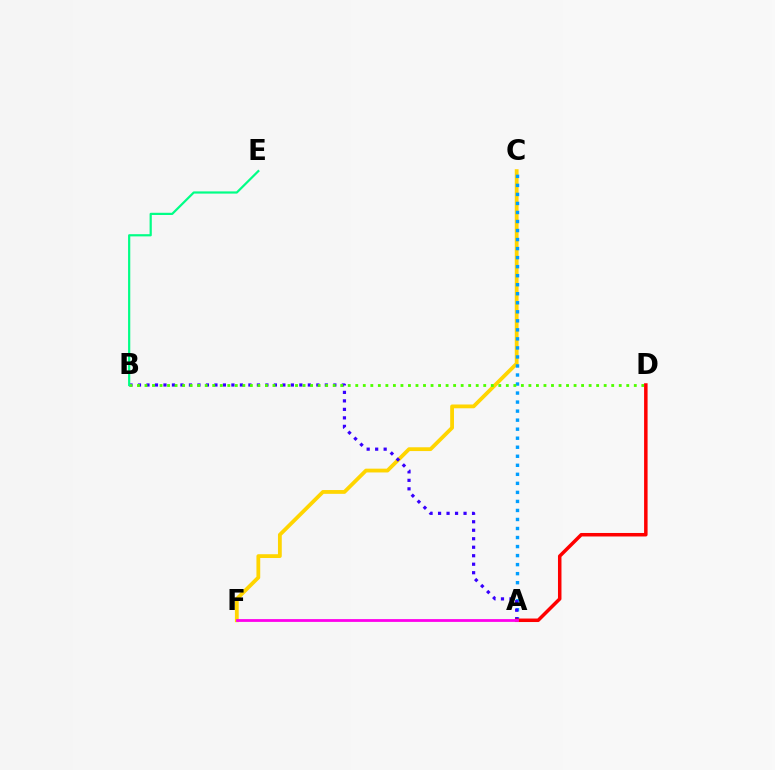{('C', 'F'): [{'color': '#ffd500', 'line_style': 'solid', 'thickness': 2.73}], ('A', 'C'): [{'color': '#009eff', 'line_style': 'dotted', 'thickness': 2.45}], ('A', 'B'): [{'color': '#3700ff', 'line_style': 'dotted', 'thickness': 2.31}], ('B', 'D'): [{'color': '#4fff00', 'line_style': 'dotted', 'thickness': 2.05}], ('A', 'D'): [{'color': '#ff0000', 'line_style': 'solid', 'thickness': 2.52}], ('B', 'E'): [{'color': '#00ff86', 'line_style': 'solid', 'thickness': 1.59}], ('A', 'F'): [{'color': '#ff00ed', 'line_style': 'solid', 'thickness': 2.01}]}